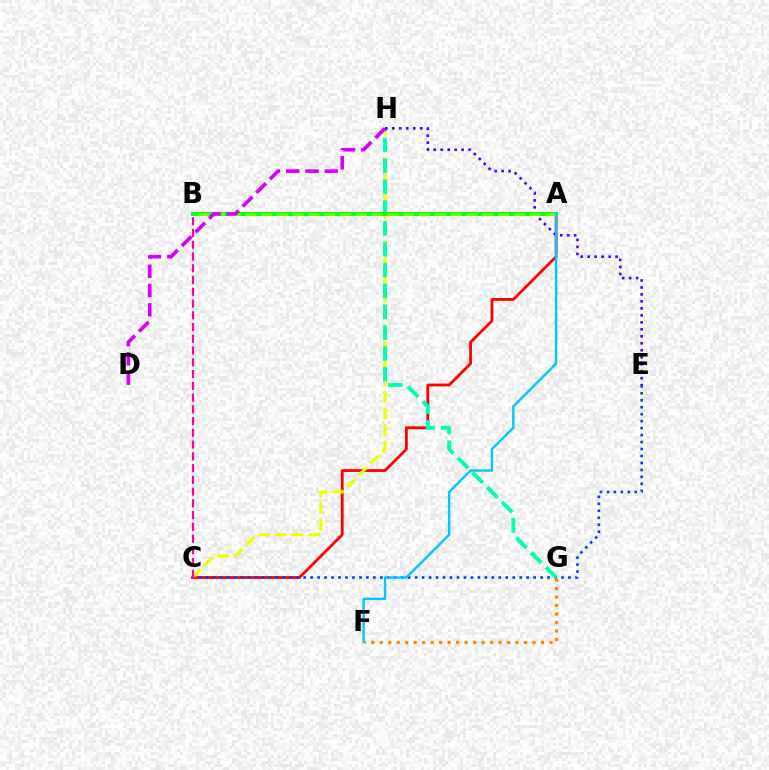{('A', 'C'): [{'color': '#ff0000', 'line_style': 'solid', 'thickness': 2.02}], ('C', 'H'): [{'color': '#eeff00', 'line_style': 'dashed', 'thickness': 2.27}], ('C', 'E'): [{'color': '#003fff', 'line_style': 'dotted', 'thickness': 1.89}], ('G', 'H'): [{'color': '#00ffaf', 'line_style': 'dashed', 'thickness': 2.83}], ('A', 'B'): [{'color': '#00ff27', 'line_style': 'solid', 'thickness': 2.94}, {'color': '#66ff00', 'line_style': 'dashed', 'thickness': 2.15}], ('F', 'G'): [{'color': '#ff8800', 'line_style': 'dotted', 'thickness': 2.31}], ('E', 'H'): [{'color': '#4f00ff', 'line_style': 'dotted', 'thickness': 1.9}], ('A', 'F'): [{'color': '#00c7ff', 'line_style': 'solid', 'thickness': 1.72}], ('B', 'C'): [{'color': '#ff00a0', 'line_style': 'dashed', 'thickness': 1.6}], ('D', 'H'): [{'color': '#d600ff', 'line_style': 'dashed', 'thickness': 2.62}]}